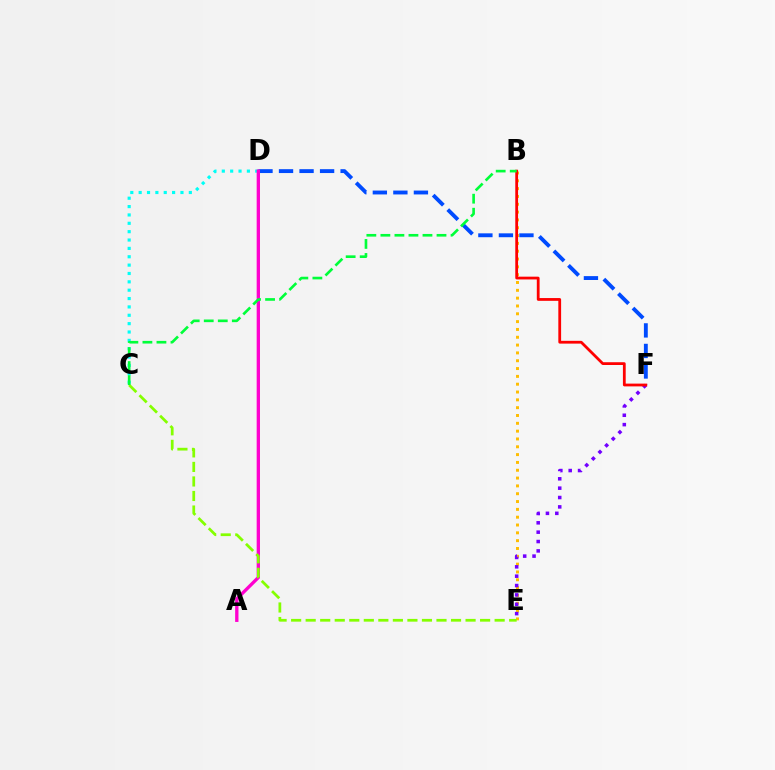{('B', 'E'): [{'color': '#ffbd00', 'line_style': 'dotted', 'thickness': 2.13}], ('C', 'D'): [{'color': '#00fff6', 'line_style': 'dotted', 'thickness': 2.27}], ('D', 'F'): [{'color': '#004bff', 'line_style': 'dashed', 'thickness': 2.79}], ('E', 'F'): [{'color': '#7200ff', 'line_style': 'dotted', 'thickness': 2.54}], ('A', 'D'): [{'color': '#ff00cf', 'line_style': 'solid', 'thickness': 2.39}], ('C', 'E'): [{'color': '#84ff00', 'line_style': 'dashed', 'thickness': 1.97}], ('B', 'F'): [{'color': '#ff0000', 'line_style': 'solid', 'thickness': 2.0}], ('B', 'C'): [{'color': '#00ff39', 'line_style': 'dashed', 'thickness': 1.91}]}